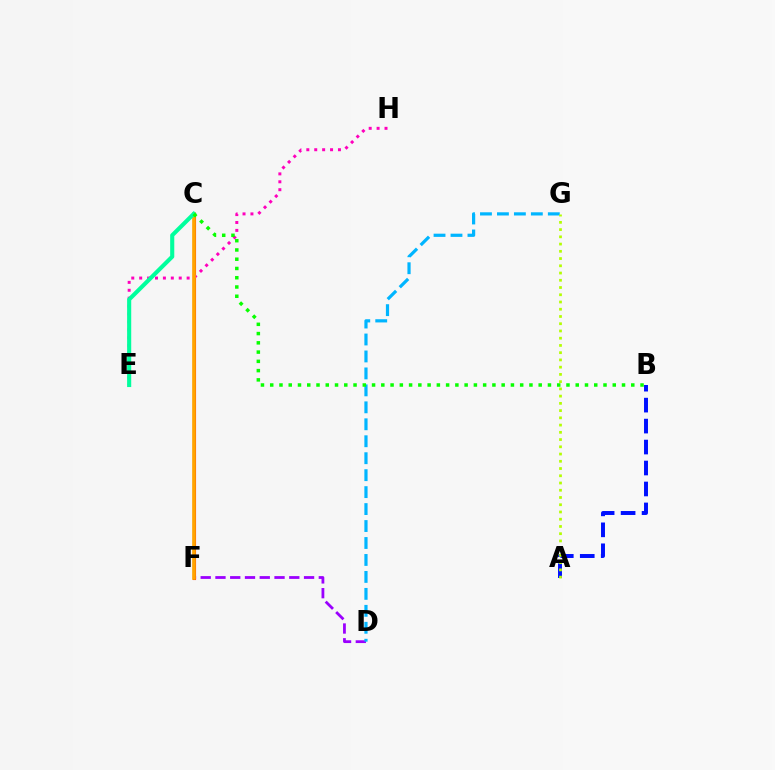{('D', 'F'): [{'color': '#9b00ff', 'line_style': 'dashed', 'thickness': 2.01}], ('C', 'F'): [{'color': '#ff0000', 'line_style': 'solid', 'thickness': 2.23}, {'color': '#ffa500', 'line_style': 'solid', 'thickness': 2.63}], ('E', 'H'): [{'color': '#ff00bd', 'line_style': 'dotted', 'thickness': 2.15}], ('A', 'B'): [{'color': '#0010ff', 'line_style': 'dashed', 'thickness': 2.85}], ('D', 'G'): [{'color': '#00b5ff', 'line_style': 'dashed', 'thickness': 2.3}], ('A', 'G'): [{'color': '#b3ff00', 'line_style': 'dotted', 'thickness': 1.97}], ('C', 'E'): [{'color': '#00ff9d', 'line_style': 'solid', 'thickness': 2.95}], ('B', 'C'): [{'color': '#08ff00', 'line_style': 'dotted', 'thickness': 2.52}]}